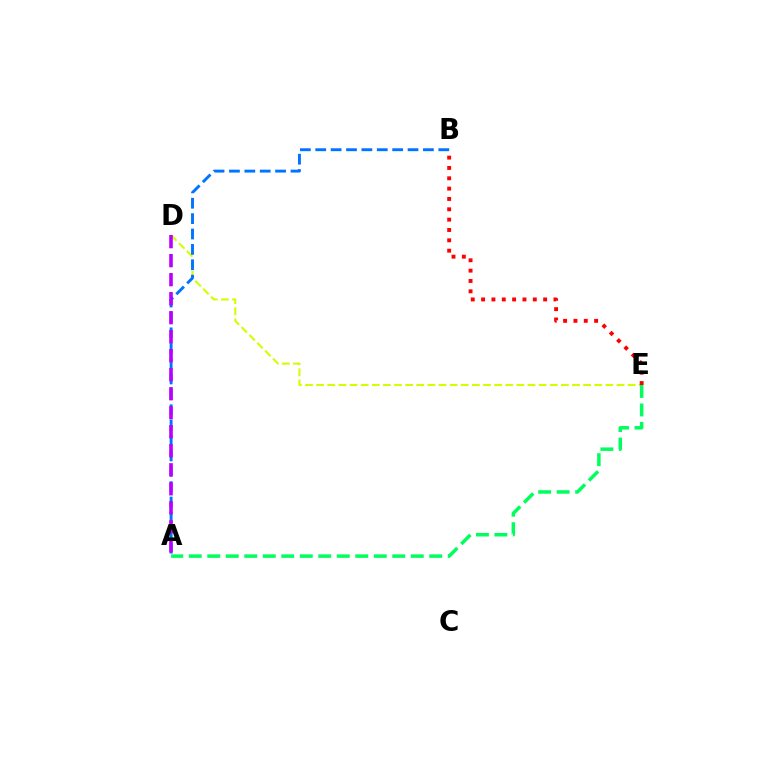{('D', 'E'): [{'color': '#d1ff00', 'line_style': 'dashed', 'thickness': 1.51}], ('A', 'B'): [{'color': '#0074ff', 'line_style': 'dashed', 'thickness': 2.09}], ('A', 'E'): [{'color': '#00ff5c', 'line_style': 'dashed', 'thickness': 2.51}], ('B', 'E'): [{'color': '#ff0000', 'line_style': 'dotted', 'thickness': 2.81}], ('A', 'D'): [{'color': '#b900ff', 'line_style': 'dashed', 'thickness': 2.58}]}